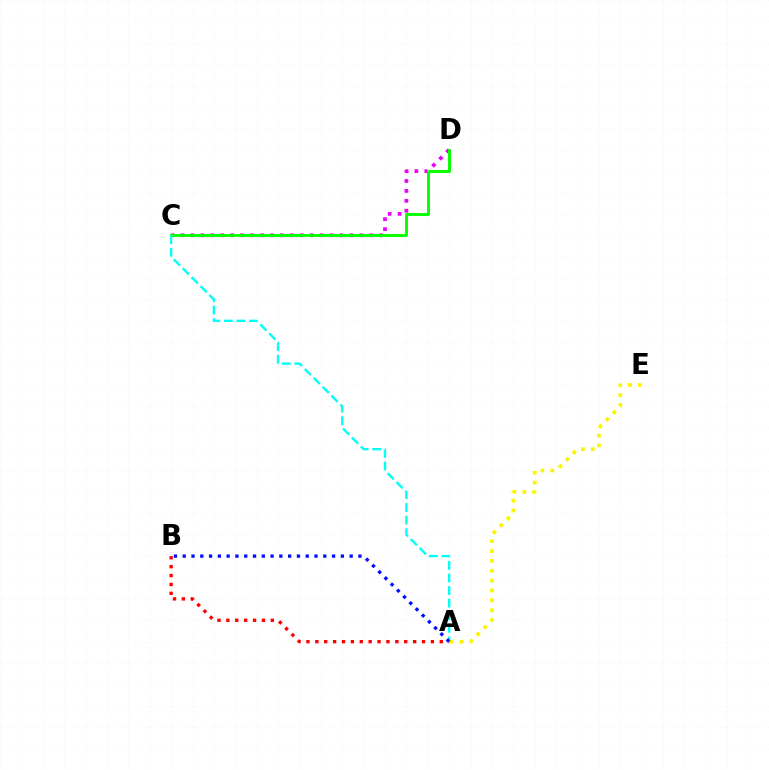{('C', 'D'): [{'color': '#ee00ff', 'line_style': 'dotted', 'thickness': 2.7}, {'color': '#08ff00', 'line_style': 'solid', 'thickness': 2.11}], ('A', 'B'): [{'color': '#ff0000', 'line_style': 'dotted', 'thickness': 2.42}, {'color': '#0010ff', 'line_style': 'dotted', 'thickness': 2.39}], ('A', 'C'): [{'color': '#00fff6', 'line_style': 'dashed', 'thickness': 1.71}], ('A', 'E'): [{'color': '#fcf500', 'line_style': 'dotted', 'thickness': 2.68}]}